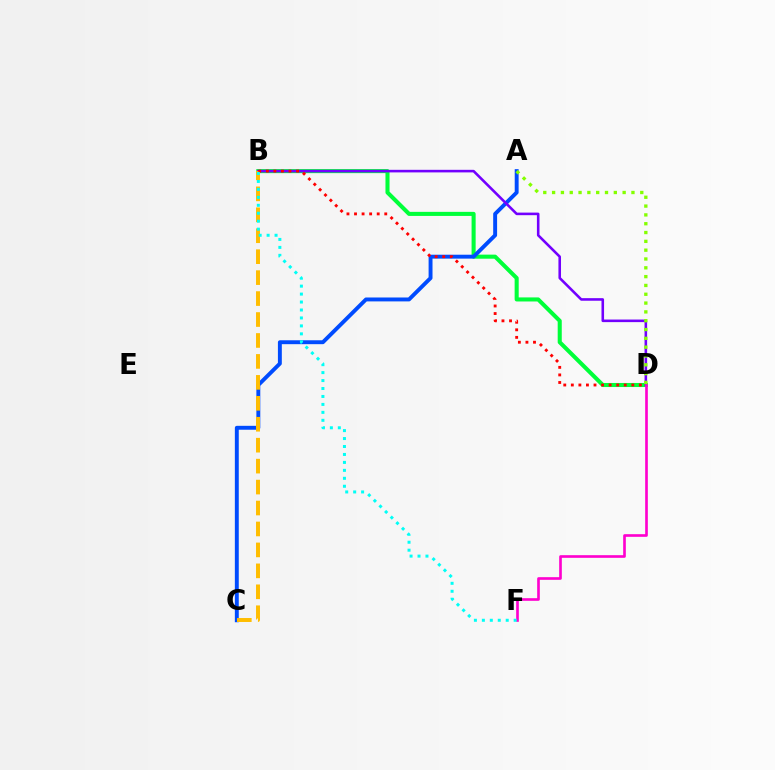{('B', 'D'): [{'color': '#00ff39', 'line_style': 'solid', 'thickness': 2.93}, {'color': '#7200ff', 'line_style': 'solid', 'thickness': 1.86}, {'color': '#ff0000', 'line_style': 'dotted', 'thickness': 2.05}], ('A', 'C'): [{'color': '#004bff', 'line_style': 'solid', 'thickness': 2.81}], ('B', 'C'): [{'color': '#ffbd00', 'line_style': 'dashed', 'thickness': 2.85}], ('D', 'F'): [{'color': '#ff00cf', 'line_style': 'solid', 'thickness': 1.91}], ('A', 'D'): [{'color': '#84ff00', 'line_style': 'dotted', 'thickness': 2.4}], ('B', 'F'): [{'color': '#00fff6', 'line_style': 'dotted', 'thickness': 2.16}]}